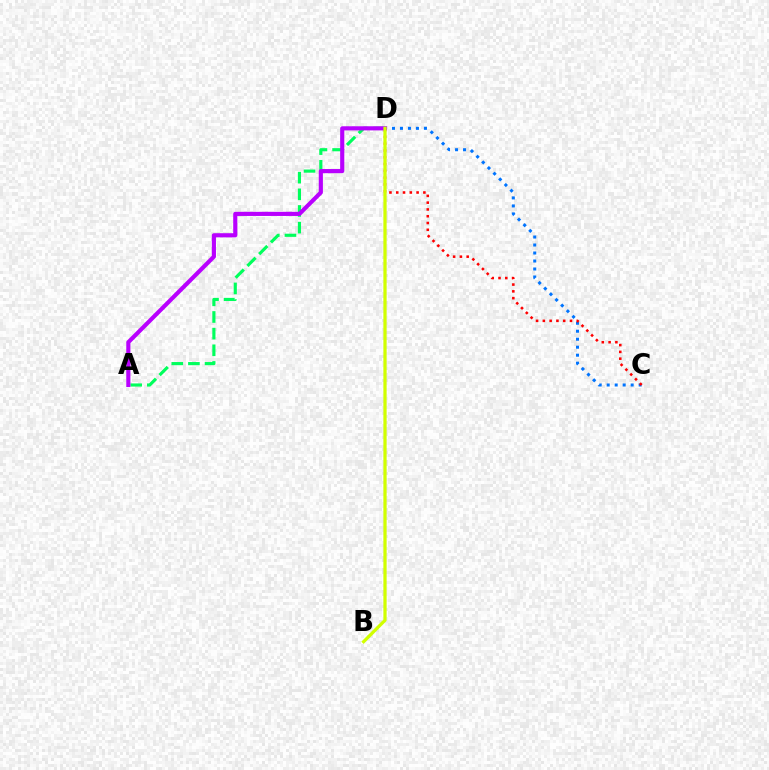{('C', 'D'): [{'color': '#0074ff', 'line_style': 'dotted', 'thickness': 2.17}, {'color': '#ff0000', 'line_style': 'dotted', 'thickness': 1.84}], ('A', 'D'): [{'color': '#00ff5c', 'line_style': 'dashed', 'thickness': 2.26}, {'color': '#b900ff', 'line_style': 'solid', 'thickness': 2.98}], ('B', 'D'): [{'color': '#d1ff00', 'line_style': 'solid', 'thickness': 2.34}]}